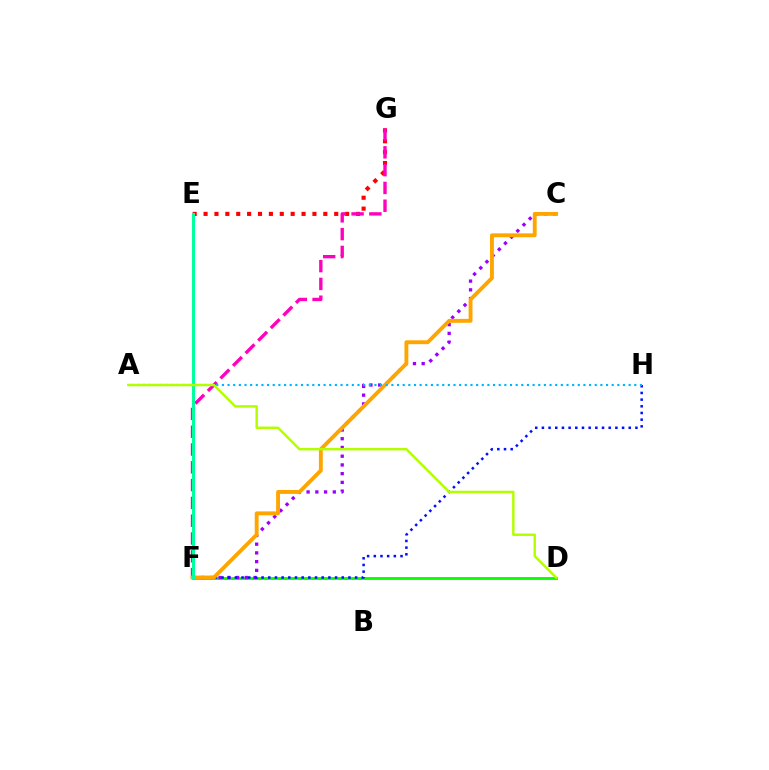{('E', 'G'): [{'color': '#ff0000', 'line_style': 'dotted', 'thickness': 2.96}], ('D', 'F'): [{'color': '#08ff00', 'line_style': 'solid', 'thickness': 2.07}], ('C', 'F'): [{'color': '#9b00ff', 'line_style': 'dotted', 'thickness': 2.37}, {'color': '#ffa500', 'line_style': 'solid', 'thickness': 2.79}], ('F', 'H'): [{'color': '#0010ff', 'line_style': 'dotted', 'thickness': 1.81}], ('F', 'G'): [{'color': '#ff00bd', 'line_style': 'dashed', 'thickness': 2.42}], ('E', 'F'): [{'color': '#00ff9d', 'line_style': 'solid', 'thickness': 2.2}], ('A', 'H'): [{'color': '#00b5ff', 'line_style': 'dotted', 'thickness': 1.53}], ('A', 'D'): [{'color': '#b3ff00', 'line_style': 'solid', 'thickness': 1.77}]}